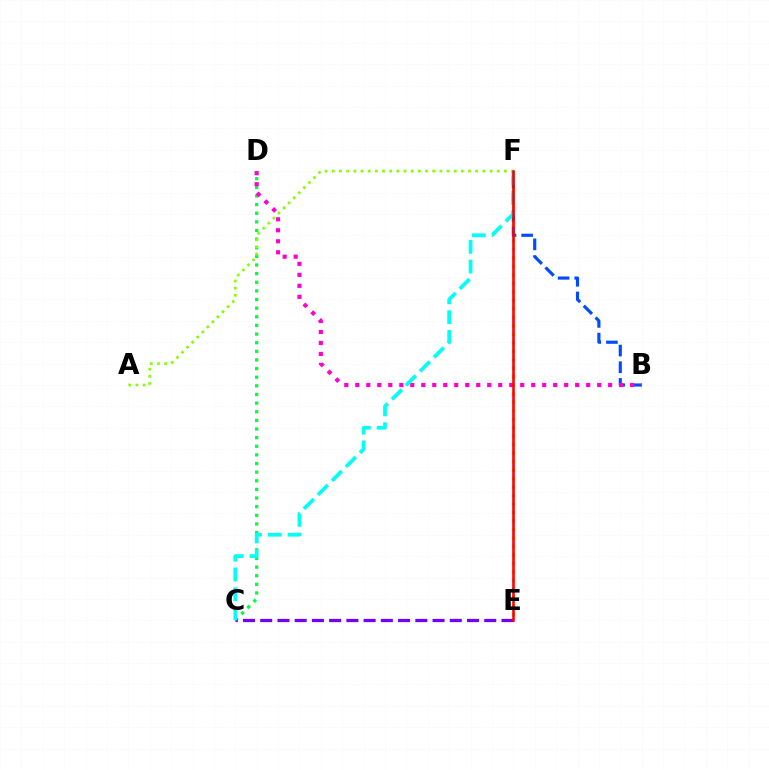{('E', 'F'): [{'color': '#ffbd00', 'line_style': 'dotted', 'thickness': 2.31}, {'color': '#ff0000', 'line_style': 'solid', 'thickness': 1.87}], ('C', 'D'): [{'color': '#00ff39', 'line_style': 'dotted', 'thickness': 2.35}], ('B', 'F'): [{'color': '#004bff', 'line_style': 'dashed', 'thickness': 2.26}], ('B', 'D'): [{'color': '#ff00cf', 'line_style': 'dotted', 'thickness': 2.99}], ('C', 'E'): [{'color': '#7200ff', 'line_style': 'dashed', 'thickness': 2.34}], ('A', 'F'): [{'color': '#84ff00', 'line_style': 'dotted', 'thickness': 1.95}], ('C', 'F'): [{'color': '#00fff6', 'line_style': 'dashed', 'thickness': 2.69}]}